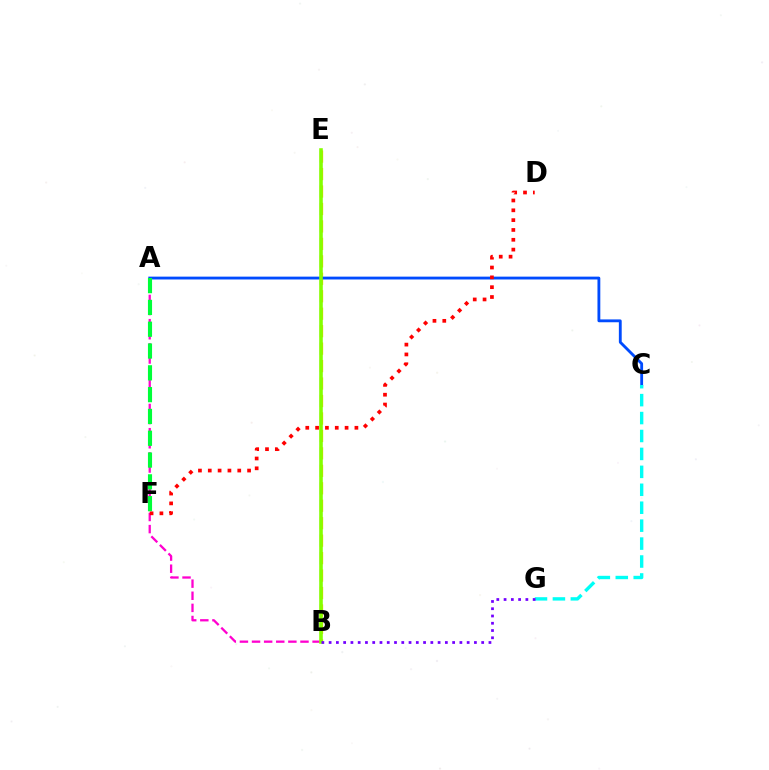{('B', 'E'): [{'color': '#ffbd00', 'line_style': 'dashed', 'thickness': 2.37}, {'color': '#84ff00', 'line_style': 'solid', 'thickness': 2.58}], ('A', 'C'): [{'color': '#004bff', 'line_style': 'solid', 'thickness': 2.04}], ('A', 'B'): [{'color': '#ff00cf', 'line_style': 'dashed', 'thickness': 1.65}], ('A', 'F'): [{'color': '#00ff39', 'line_style': 'dashed', 'thickness': 2.96}], ('C', 'G'): [{'color': '#00fff6', 'line_style': 'dashed', 'thickness': 2.44}], ('D', 'F'): [{'color': '#ff0000', 'line_style': 'dotted', 'thickness': 2.67}], ('B', 'G'): [{'color': '#7200ff', 'line_style': 'dotted', 'thickness': 1.97}]}